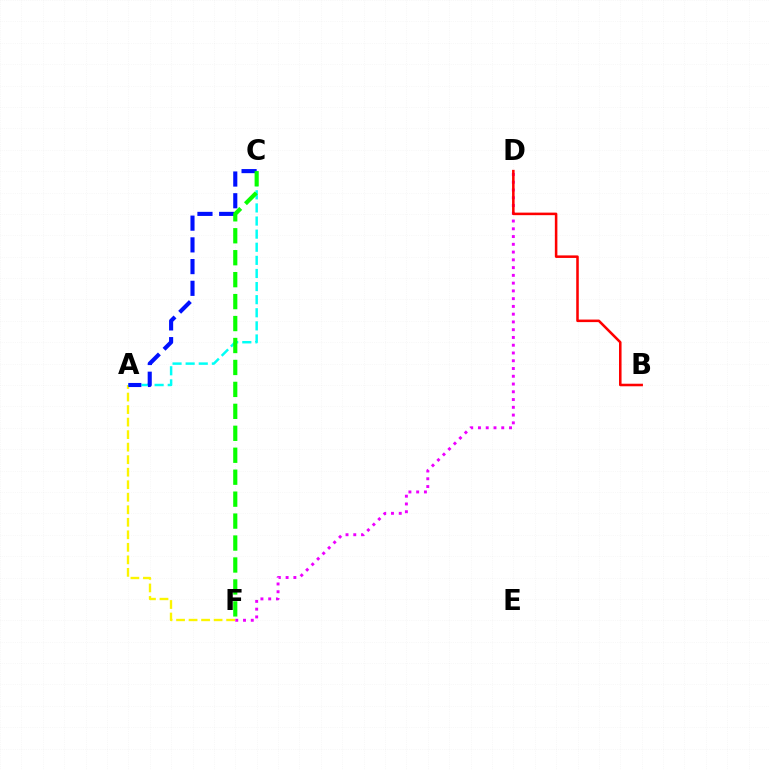{('A', 'F'): [{'color': '#fcf500', 'line_style': 'dashed', 'thickness': 1.7}], ('D', 'F'): [{'color': '#ee00ff', 'line_style': 'dotted', 'thickness': 2.11}], ('A', 'C'): [{'color': '#00fff6', 'line_style': 'dashed', 'thickness': 1.78}, {'color': '#0010ff', 'line_style': 'dashed', 'thickness': 2.95}], ('B', 'D'): [{'color': '#ff0000', 'line_style': 'solid', 'thickness': 1.83}], ('C', 'F'): [{'color': '#08ff00', 'line_style': 'dashed', 'thickness': 2.98}]}